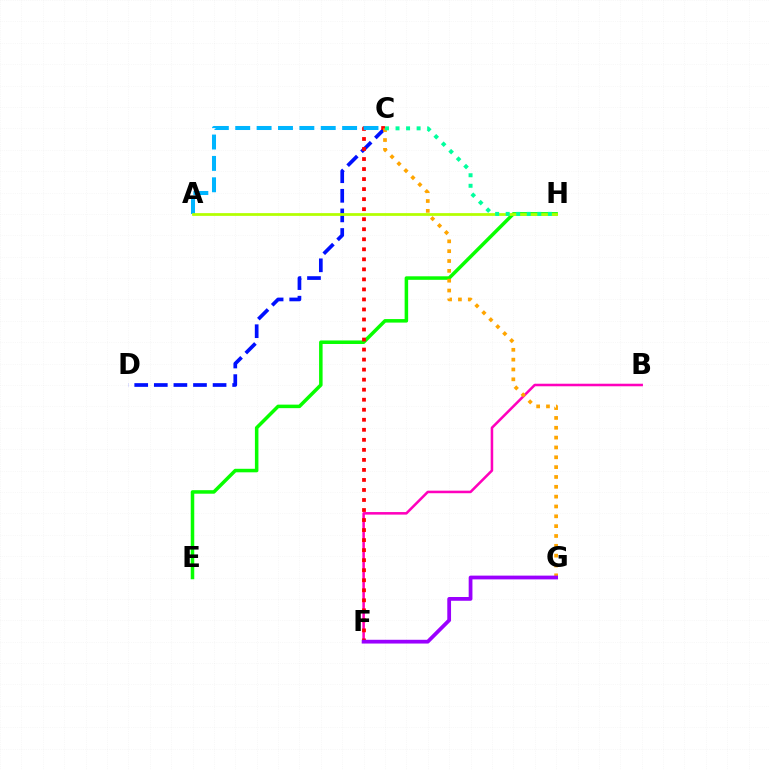{('E', 'H'): [{'color': '#08ff00', 'line_style': 'solid', 'thickness': 2.53}], ('B', 'F'): [{'color': '#ff00bd', 'line_style': 'solid', 'thickness': 1.83}], ('C', 'D'): [{'color': '#0010ff', 'line_style': 'dashed', 'thickness': 2.66}], ('C', 'F'): [{'color': '#ff0000', 'line_style': 'dotted', 'thickness': 2.72}], ('C', 'G'): [{'color': '#ffa500', 'line_style': 'dotted', 'thickness': 2.67}], ('F', 'G'): [{'color': '#9b00ff', 'line_style': 'solid', 'thickness': 2.71}], ('A', 'C'): [{'color': '#00b5ff', 'line_style': 'dashed', 'thickness': 2.9}], ('A', 'H'): [{'color': '#b3ff00', 'line_style': 'solid', 'thickness': 1.98}], ('C', 'H'): [{'color': '#00ff9d', 'line_style': 'dotted', 'thickness': 2.86}]}